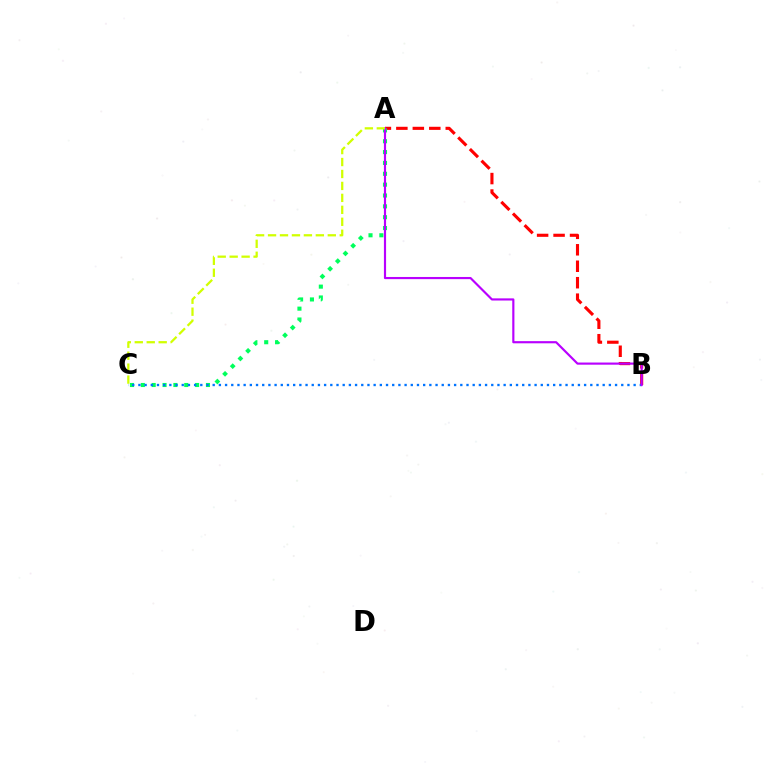{('A', 'B'): [{'color': '#ff0000', 'line_style': 'dashed', 'thickness': 2.24}, {'color': '#b900ff', 'line_style': 'solid', 'thickness': 1.56}], ('A', 'C'): [{'color': '#00ff5c', 'line_style': 'dotted', 'thickness': 2.95}, {'color': '#d1ff00', 'line_style': 'dashed', 'thickness': 1.62}], ('B', 'C'): [{'color': '#0074ff', 'line_style': 'dotted', 'thickness': 1.68}]}